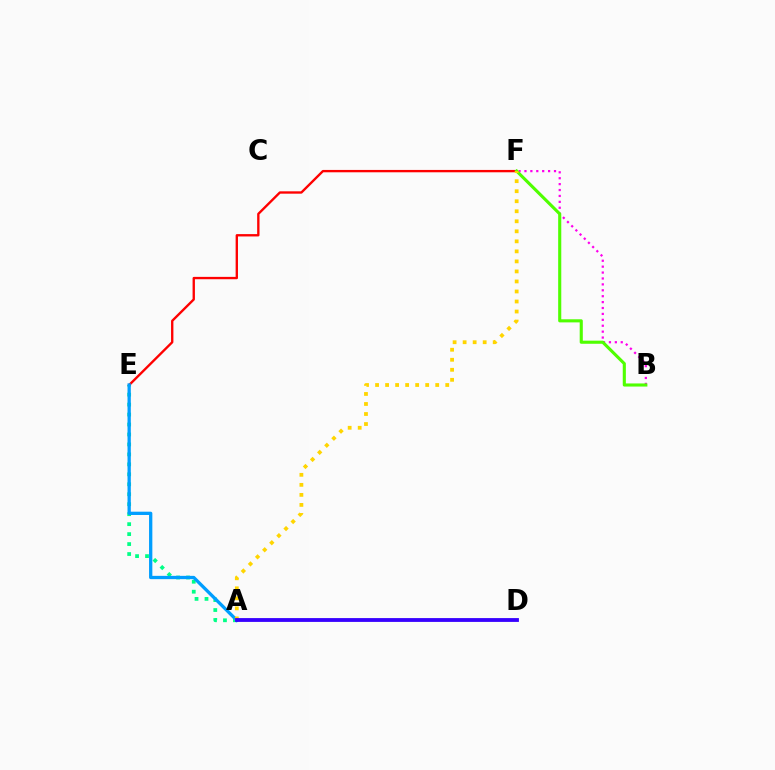{('A', 'E'): [{'color': '#00ff86', 'line_style': 'dotted', 'thickness': 2.71}, {'color': '#009eff', 'line_style': 'solid', 'thickness': 2.37}], ('B', 'F'): [{'color': '#ff00ed', 'line_style': 'dotted', 'thickness': 1.61}, {'color': '#4fff00', 'line_style': 'solid', 'thickness': 2.24}], ('E', 'F'): [{'color': '#ff0000', 'line_style': 'solid', 'thickness': 1.69}], ('A', 'F'): [{'color': '#ffd500', 'line_style': 'dotted', 'thickness': 2.72}], ('A', 'D'): [{'color': '#3700ff', 'line_style': 'solid', 'thickness': 2.75}]}